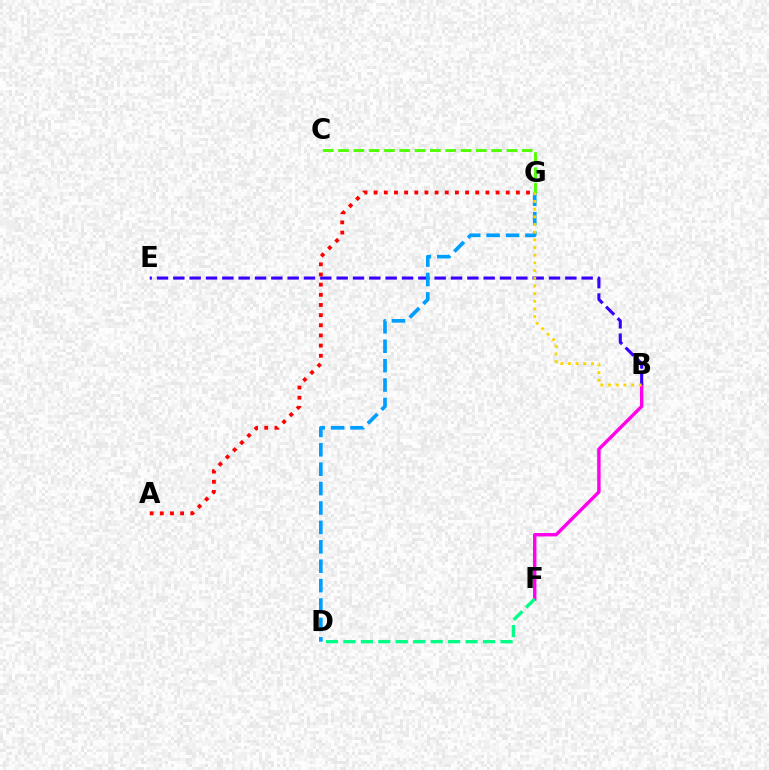{('B', 'F'): [{'color': '#ff00ed', 'line_style': 'solid', 'thickness': 2.44}], ('B', 'E'): [{'color': '#3700ff', 'line_style': 'dashed', 'thickness': 2.22}], ('D', 'G'): [{'color': '#009eff', 'line_style': 'dashed', 'thickness': 2.64}], ('D', 'F'): [{'color': '#00ff86', 'line_style': 'dashed', 'thickness': 2.37}], ('C', 'G'): [{'color': '#4fff00', 'line_style': 'dashed', 'thickness': 2.08}], ('A', 'G'): [{'color': '#ff0000', 'line_style': 'dotted', 'thickness': 2.76}], ('B', 'G'): [{'color': '#ffd500', 'line_style': 'dotted', 'thickness': 2.09}]}